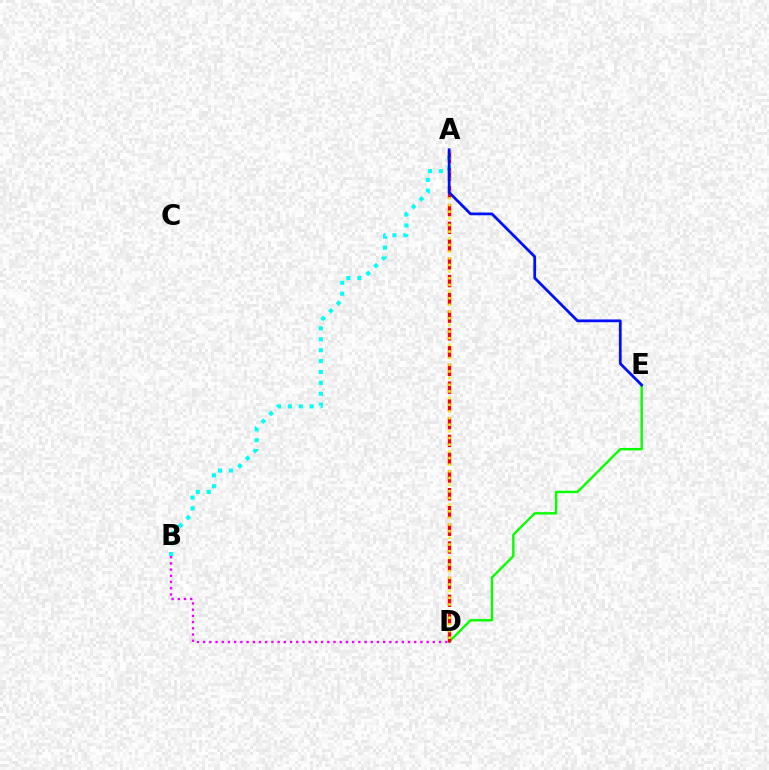{('D', 'E'): [{'color': '#08ff00', 'line_style': 'solid', 'thickness': 1.73}], ('A', 'B'): [{'color': '#00fff6', 'line_style': 'dotted', 'thickness': 2.96}], ('A', 'D'): [{'color': '#ff0000', 'line_style': 'dashed', 'thickness': 2.41}, {'color': '#fcf500', 'line_style': 'dotted', 'thickness': 1.81}], ('B', 'D'): [{'color': '#ee00ff', 'line_style': 'dotted', 'thickness': 1.69}], ('A', 'E'): [{'color': '#0010ff', 'line_style': 'solid', 'thickness': 1.99}]}